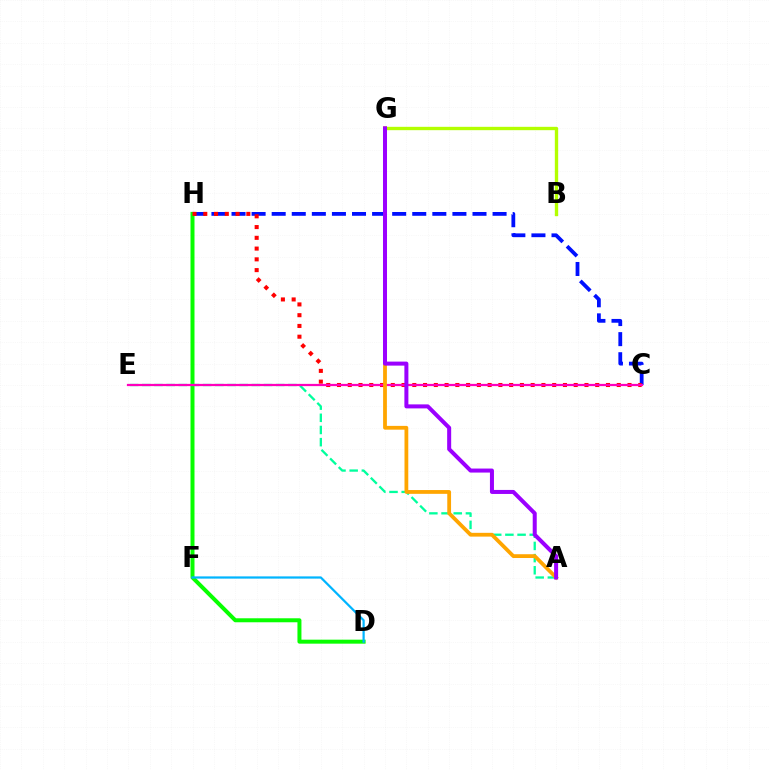{('C', 'H'): [{'color': '#0010ff', 'line_style': 'dashed', 'thickness': 2.73}, {'color': '#ff0000', 'line_style': 'dotted', 'thickness': 2.92}], ('D', 'H'): [{'color': '#08ff00', 'line_style': 'solid', 'thickness': 2.87}], ('B', 'G'): [{'color': '#b3ff00', 'line_style': 'solid', 'thickness': 2.41}], ('A', 'E'): [{'color': '#00ff9d', 'line_style': 'dashed', 'thickness': 1.65}], ('D', 'F'): [{'color': '#00b5ff', 'line_style': 'solid', 'thickness': 1.6}], ('C', 'E'): [{'color': '#ff00bd', 'line_style': 'solid', 'thickness': 1.61}], ('A', 'G'): [{'color': '#ffa500', 'line_style': 'solid', 'thickness': 2.72}, {'color': '#9b00ff', 'line_style': 'solid', 'thickness': 2.89}]}